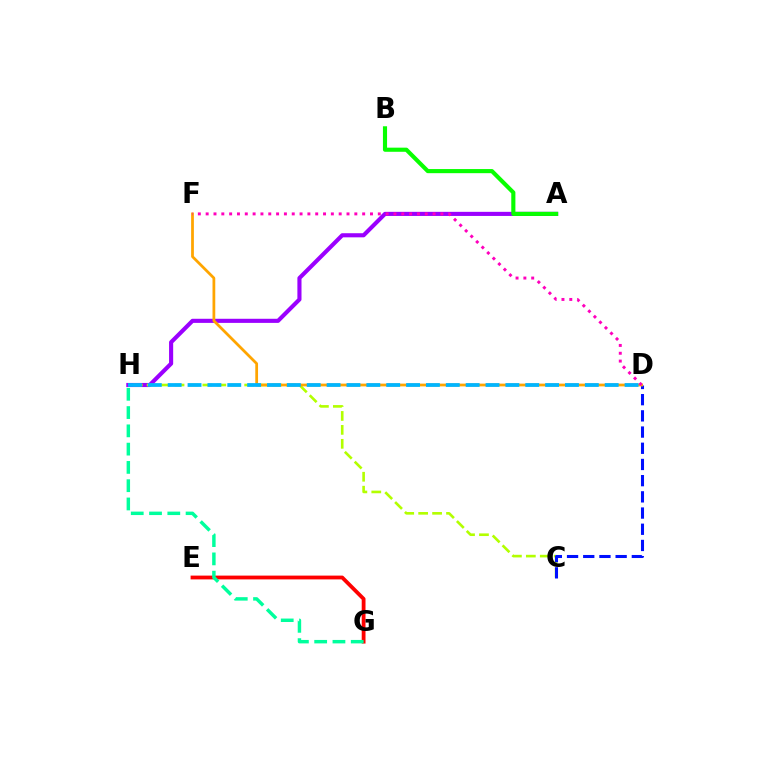{('A', 'H'): [{'color': '#9b00ff', 'line_style': 'solid', 'thickness': 2.96}], ('C', 'H'): [{'color': '#b3ff00', 'line_style': 'dashed', 'thickness': 1.89}], ('C', 'D'): [{'color': '#0010ff', 'line_style': 'dashed', 'thickness': 2.2}], ('D', 'F'): [{'color': '#ffa500', 'line_style': 'solid', 'thickness': 1.98}, {'color': '#ff00bd', 'line_style': 'dotted', 'thickness': 2.13}], ('E', 'G'): [{'color': '#ff0000', 'line_style': 'solid', 'thickness': 2.73}], ('G', 'H'): [{'color': '#00ff9d', 'line_style': 'dashed', 'thickness': 2.48}], ('D', 'H'): [{'color': '#00b5ff', 'line_style': 'dashed', 'thickness': 2.7}], ('A', 'B'): [{'color': '#08ff00', 'line_style': 'solid', 'thickness': 2.97}]}